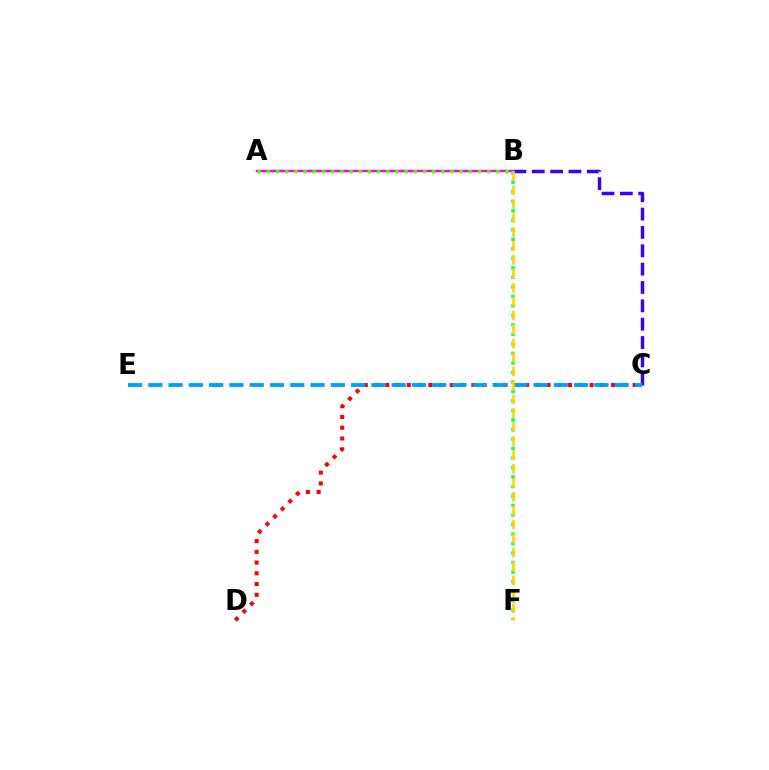{('B', 'C'): [{'color': '#3700ff', 'line_style': 'dashed', 'thickness': 2.49}], ('A', 'B'): [{'color': '#ff00ed', 'line_style': 'solid', 'thickness': 1.75}, {'color': '#4fff00', 'line_style': 'dotted', 'thickness': 2.49}], ('B', 'F'): [{'color': '#00ff86', 'line_style': 'dotted', 'thickness': 2.58}, {'color': '#ffd500', 'line_style': 'dashed', 'thickness': 1.89}], ('C', 'D'): [{'color': '#ff0000', 'line_style': 'dotted', 'thickness': 2.92}], ('C', 'E'): [{'color': '#009eff', 'line_style': 'dashed', 'thickness': 2.75}]}